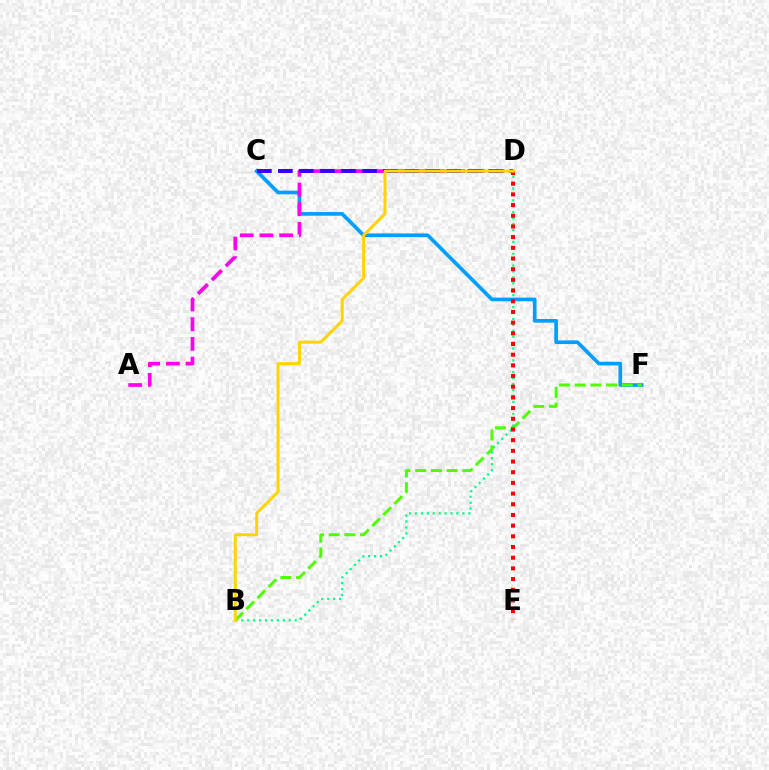{('C', 'F'): [{'color': '#009eff', 'line_style': 'solid', 'thickness': 2.64}], ('A', 'D'): [{'color': '#ff00ed', 'line_style': 'dashed', 'thickness': 2.67}], ('C', 'D'): [{'color': '#3700ff', 'line_style': 'dashed', 'thickness': 2.86}], ('B', 'F'): [{'color': '#4fff00', 'line_style': 'dashed', 'thickness': 2.13}], ('B', 'D'): [{'color': '#00ff86', 'line_style': 'dotted', 'thickness': 1.61}, {'color': '#ffd500', 'line_style': 'solid', 'thickness': 2.16}], ('D', 'E'): [{'color': '#ff0000', 'line_style': 'dotted', 'thickness': 2.9}]}